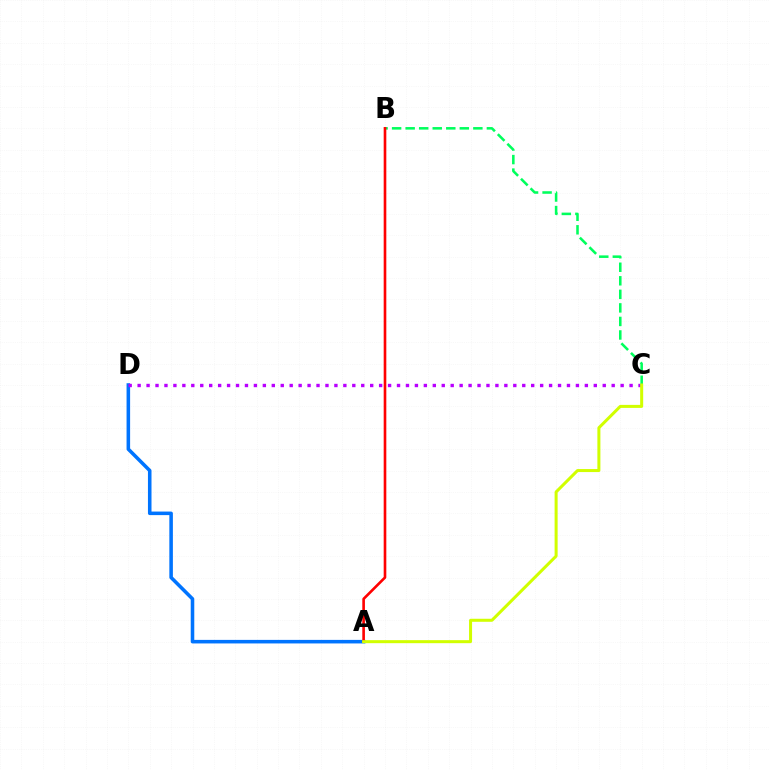{('A', 'D'): [{'color': '#0074ff', 'line_style': 'solid', 'thickness': 2.56}], ('C', 'D'): [{'color': '#b900ff', 'line_style': 'dotted', 'thickness': 2.43}], ('B', 'C'): [{'color': '#00ff5c', 'line_style': 'dashed', 'thickness': 1.84}], ('A', 'B'): [{'color': '#ff0000', 'line_style': 'solid', 'thickness': 1.89}], ('A', 'C'): [{'color': '#d1ff00', 'line_style': 'solid', 'thickness': 2.18}]}